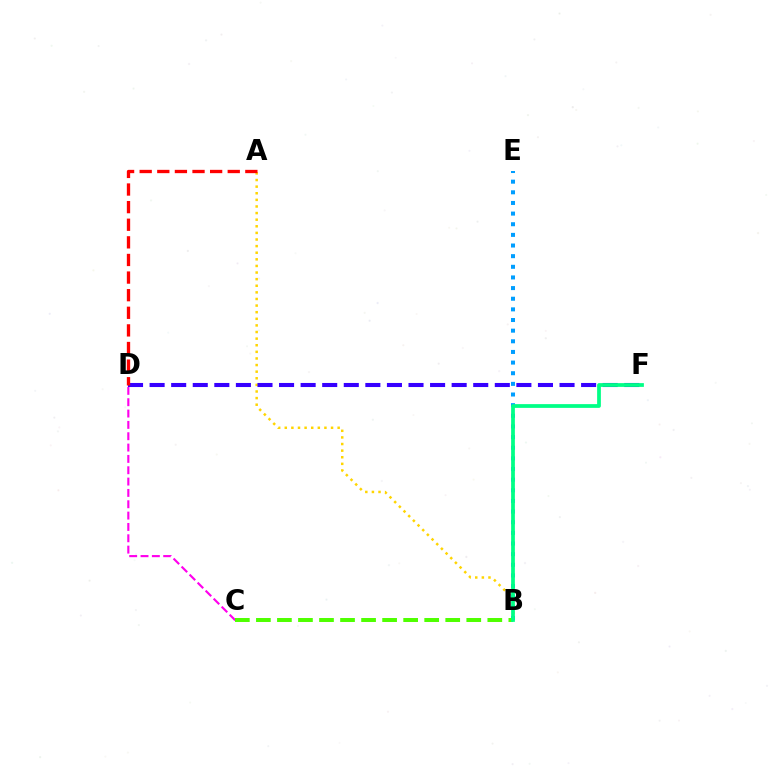{('A', 'B'): [{'color': '#ffd500', 'line_style': 'dotted', 'thickness': 1.8}], ('B', 'E'): [{'color': '#009eff', 'line_style': 'dotted', 'thickness': 2.89}], ('C', 'D'): [{'color': '#ff00ed', 'line_style': 'dashed', 'thickness': 1.54}], ('B', 'C'): [{'color': '#4fff00', 'line_style': 'dashed', 'thickness': 2.86}], ('D', 'F'): [{'color': '#3700ff', 'line_style': 'dashed', 'thickness': 2.93}], ('B', 'F'): [{'color': '#00ff86', 'line_style': 'solid', 'thickness': 2.7}], ('A', 'D'): [{'color': '#ff0000', 'line_style': 'dashed', 'thickness': 2.39}]}